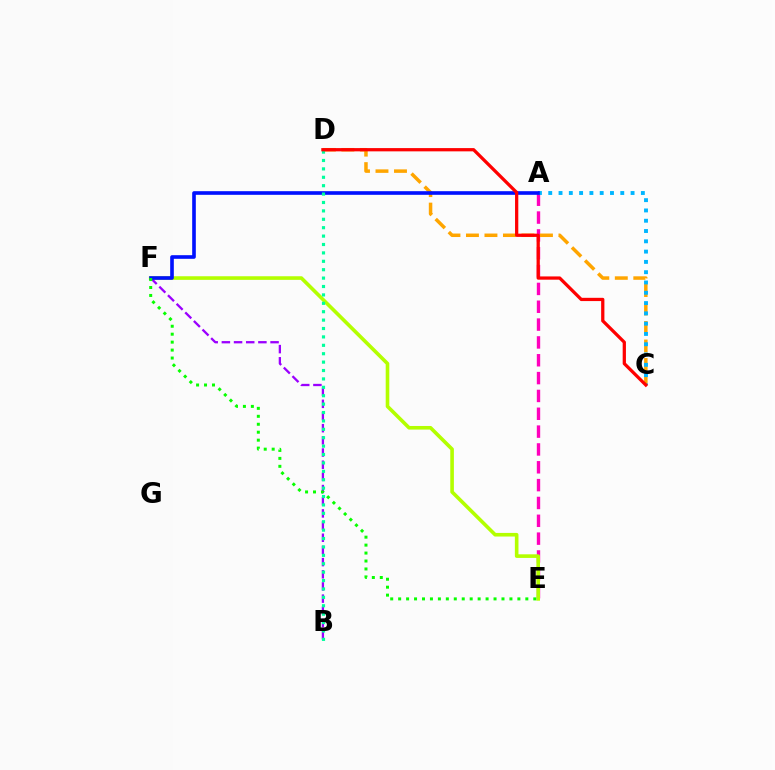{('A', 'E'): [{'color': '#ff00bd', 'line_style': 'dashed', 'thickness': 2.42}], ('C', 'D'): [{'color': '#ffa500', 'line_style': 'dashed', 'thickness': 2.51}, {'color': '#ff0000', 'line_style': 'solid', 'thickness': 2.34}], ('A', 'C'): [{'color': '#00b5ff', 'line_style': 'dotted', 'thickness': 2.8}], ('E', 'F'): [{'color': '#b3ff00', 'line_style': 'solid', 'thickness': 2.6}, {'color': '#08ff00', 'line_style': 'dotted', 'thickness': 2.16}], ('B', 'F'): [{'color': '#9b00ff', 'line_style': 'dashed', 'thickness': 1.65}], ('A', 'F'): [{'color': '#0010ff', 'line_style': 'solid', 'thickness': 2.61}], ('B', 'D'): [{'color': '#00ff9d', 'line_style': 'dotted', 'thickness': 2.28}]}